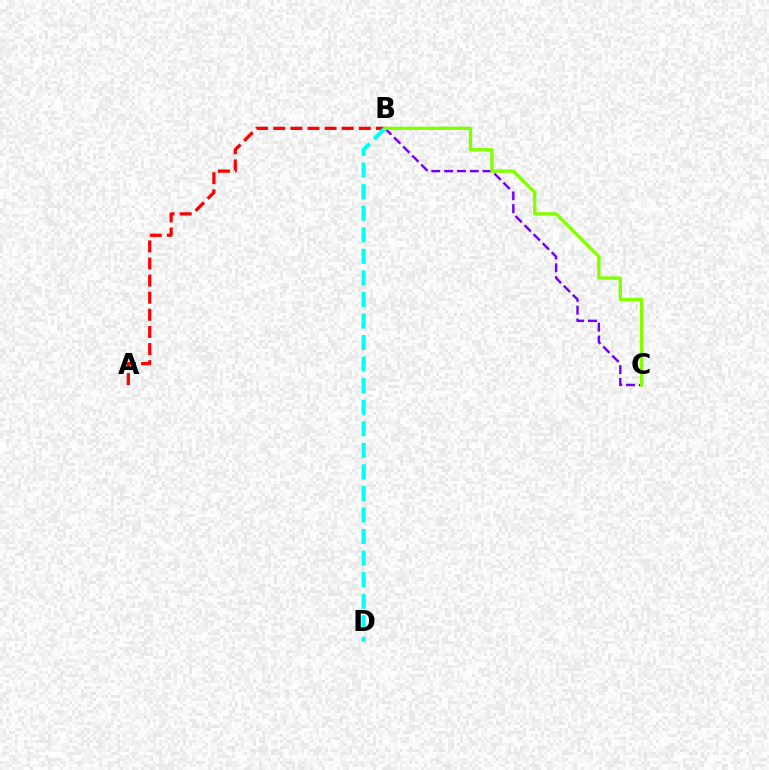{('B', 'C'): [{'color': '#7200ff', 'line_style': 'dashed', 'thickness': 1.74}, {'color': '#84ff00', 'line_style': 'solid', 'thickness': 2.4}], ('A', 'B'): [{'color': '#ff0000', 'line_style': 'dashed', 'thickness': 2.33}], ('B', 'D'): [{'color': '#00fff6', 'line_style': 'dashed', 'thickness': 2.93}]}